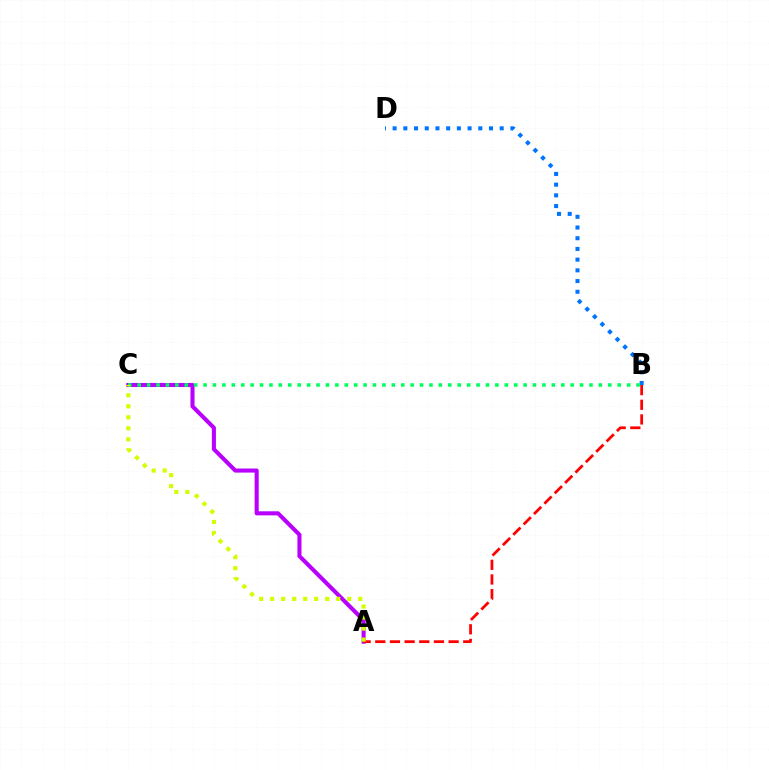{('A', 'C'): [{'color': '#b900ff', 'line_style': 'solid', 'thickness': 2.93}, {'color': '#d1ff00', 'line_style': 'dotted', 'thickness': 2.99}], ('A', 'B'): [{'color': '#ff0000', 'line_style': 'dashed', 'thickness': 1.99}], ('B', 'D'): [{'color': '#0074ff', 'line_style': 'dotted', 'thickness': 2.91}], ('B', 'C'): [{'color': '#00ff5c', 'line_style': 'dotted', 'thickness': 2.56}]}